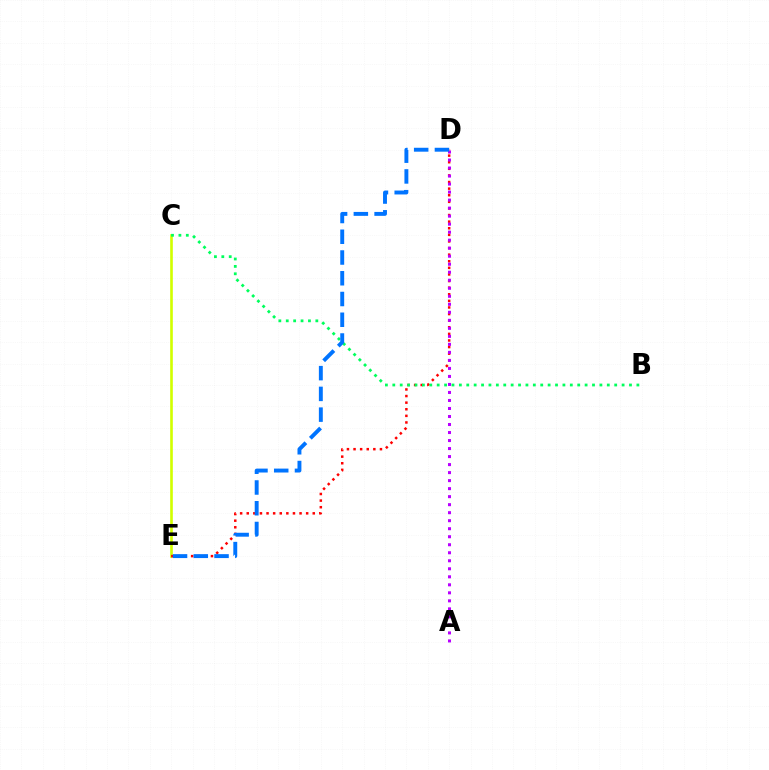{('C', 'E'): [{'color': '#d1ff00', 'line_style': 'solid', 'thickness': 1.9}], ('D', 'E'): [{'color': '#ff0000', 'line_style': 'dotted', 'thickness': 1.79}, {'color': '#0074ff', 'line_style': 'dashed', 'thickness': 2.82}], ('B', 'C'): [{'color': '#00ff5c', 'line_style': 'dotted', 'thickness': 2.01}], ('A', 'D'): [{'color': '#b900ff', 'line_style': 'dotted', 'thickness': 2.18}]}